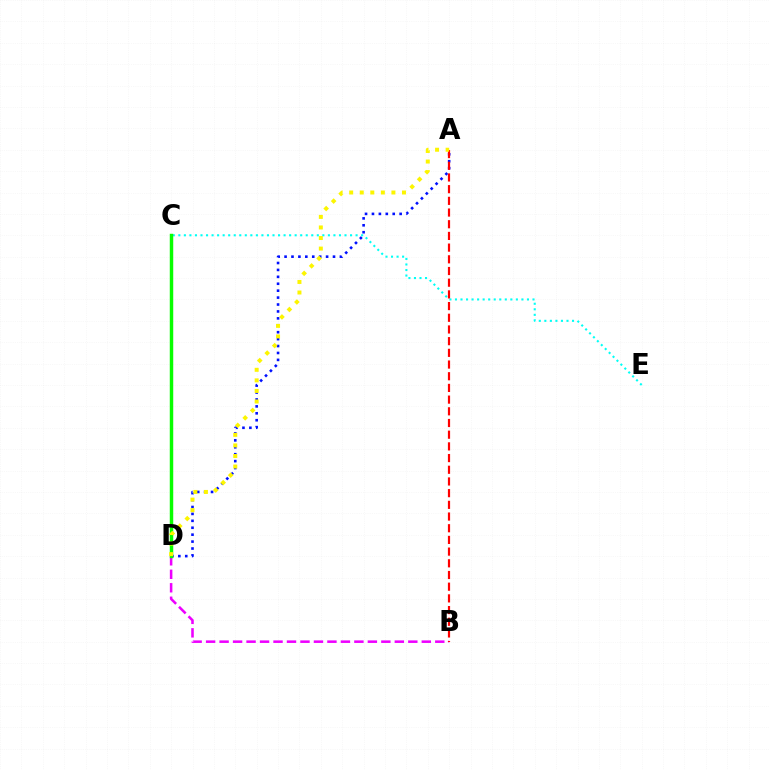{('C', 'E'): [{'color': '#00fff6', 'line_style': 'dotted', 'thickness': 1.5}], ('B', 'D'): [{'color': '#ee00ff', 'line_style': 'dashed', 'thickness': 1.83}], ('A', 'D'): [{'color': '#0010ff', 'line_style': 'dotted', 'thickness': 1.88}, {'color': '#fcf500', 'line_style': 'dotted', 'thickness': 2.87}], ('C', 'D'): [{'color': '#08ff00', 'line_style': 'solid', 'thickness': 2.49}], ('A', 'B'): [{'color': '#ff0000', 'line_style': 'dashed', 'thickness': 1.59}]}